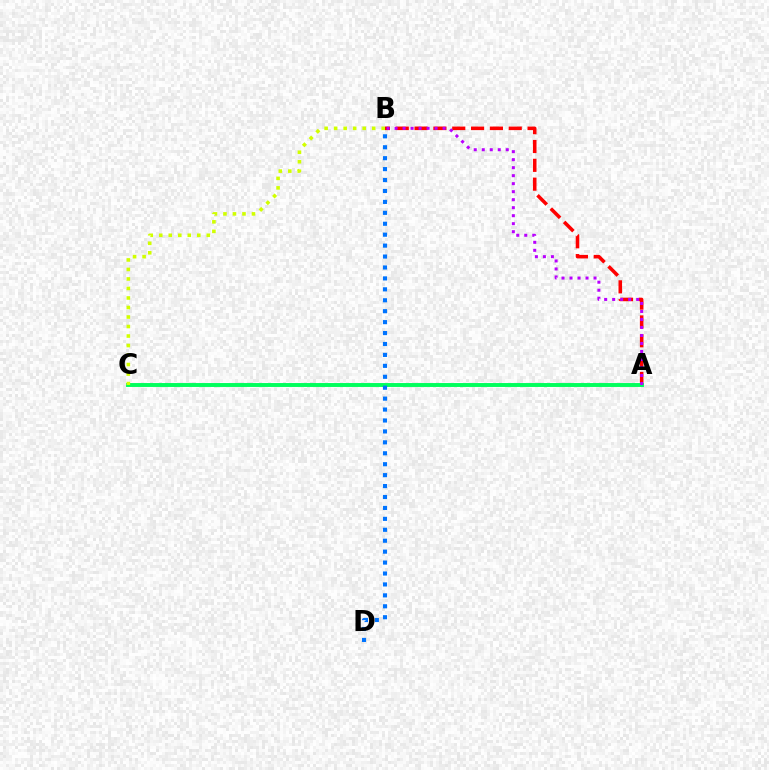{('A', 'B'): [{'color': '#ff0000', 'line_style': 'dashed', 'thickness': 2.56}, {'color': '#b900ff', 'line_style': 'dotted', 'thickness': 2.17}], ('A', 'C'): [{'color': '#00ff5c', 'line_style': 'solid', 'thickness': 2.82}], ('B', 'D'): [{'color': '#0074ff', 'line_style': 'dotted', 'thickness': 2.97}], ('B', 'C'): [{'color': '#d1ff00', 'line_style': 'dotted', 'thickness': 2.58}]}